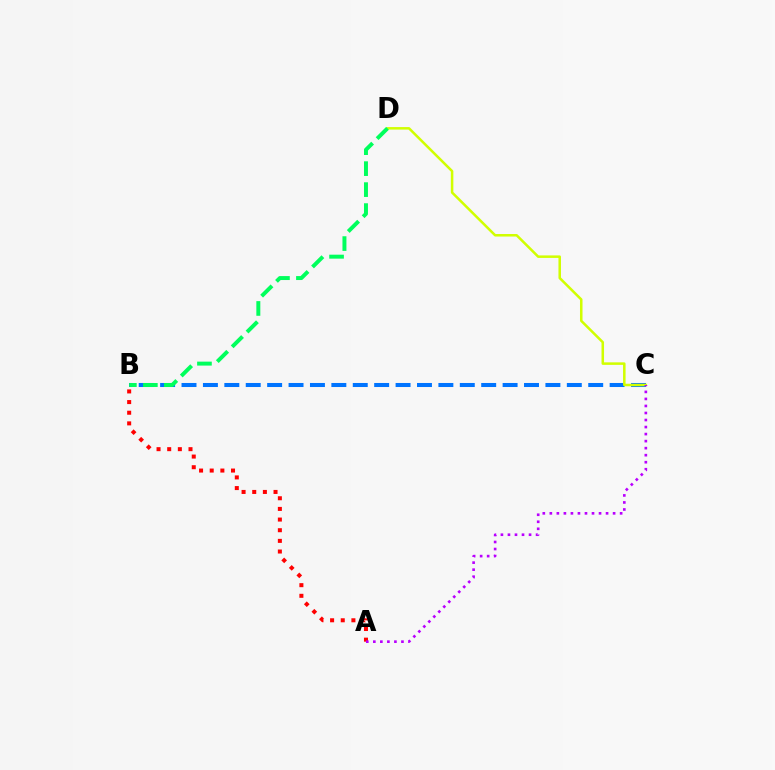{('B', 'C'): [{'color': '#0074ff', 'line_style': 'dashed', 'thickness': 2.91}], ('A', 'B'): [{'color': '#ff0000', 'line_style': 'dotted', 'thickness': 2.89}], ('C', 'D'): [{'color': '#d1ff00', 'line_style': 'solid', 'thickness': 1.82}], ('A', 'C'): [{'color': '#b900ff', 'line_style': 'dotted', 'thickness': 1.91}], ('B', 'D'): [{'color': '#00ff5c', 'line_style': 'dashed', 'thickness': 2.85}]}